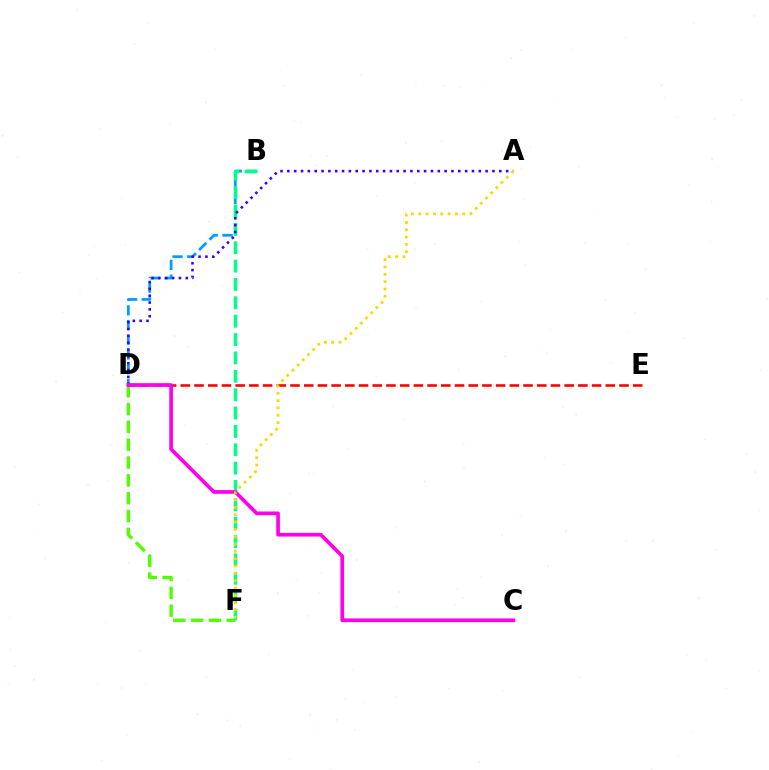{('B', 'D'): [{'color': '#009eff', 'line_style': 'dashed', 'thickness': 2.0}], ('D', 'F'): [{'color': '#4fff00', 'line_style': 'dashed', 'thickness': 2.42}], ('B', 'F'): [{'color': '#00ff86', 'line_style': 'dashed', 'thickness': 2.49}], ('D', 'E'): [{'color': '#ff0000', 'line_style': 'dashed', 'thickness': 1.86}], ('A', 'D'): [{'color': '#3700ff', 'line_style': 'dotted', 'thickness': 1.86}], ('C', 'D'): [{'color': '#ff00ed', 'line_style': 'solid', 'thickness': 2.65}], ('A', 'F'): [{'color': '#ffd500', 'line_style': 'dotted', 'thickness': 1.99}]}